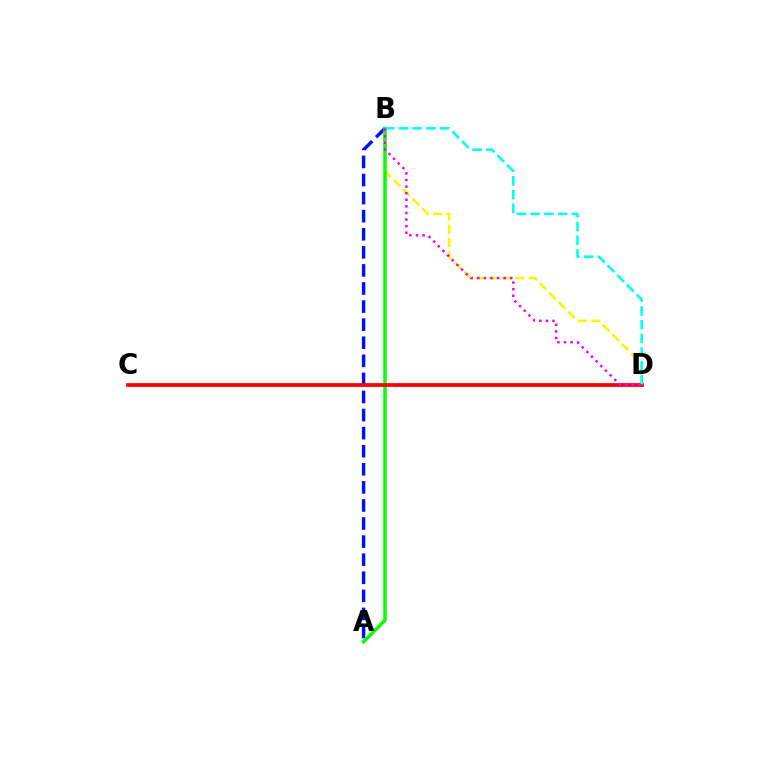{('A', 'B'): [{'color': '#0010ff', 'line_style': 'dashed', 'thickness': 2.46}, {'color': '#08ff00', 'line_style': 'solid', 'thickness': 2.51}], ('B', 'D'): [{'color': '#fcf500', 'line_style': 'dashed', 'thickness': 1.82}, {'color': '#00fff6', 'line_style': 'dashed', 'thickness': 1.87}, {'color': '#ee00ff', 'line_style': 'dotted', 'thickness': 1.79}], ('C', 'D'): [{'color': '#ff0000', 'line_style': 'solid', 'thickness': 2.69}]}